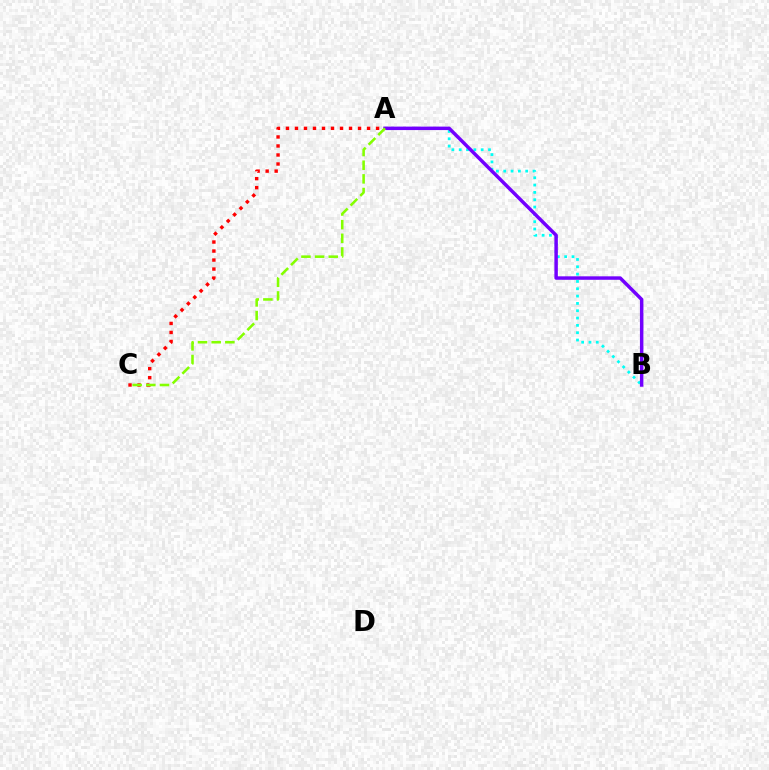{('A', 'C'): [{'color': '#ff0000', 'line_style': 'dotted', 'thickness': 2.45}, {'color': '#84ff00', 'line_style': 'dashed', 'thickness': 1.86}], ('A', 'B'): [{'color': '#00fff6', 'line_style': 'dotted', 'thickness': 1.99}, {'color': '#7200ff', 'line_style': 'solid', 'thickness': 2.5}]}